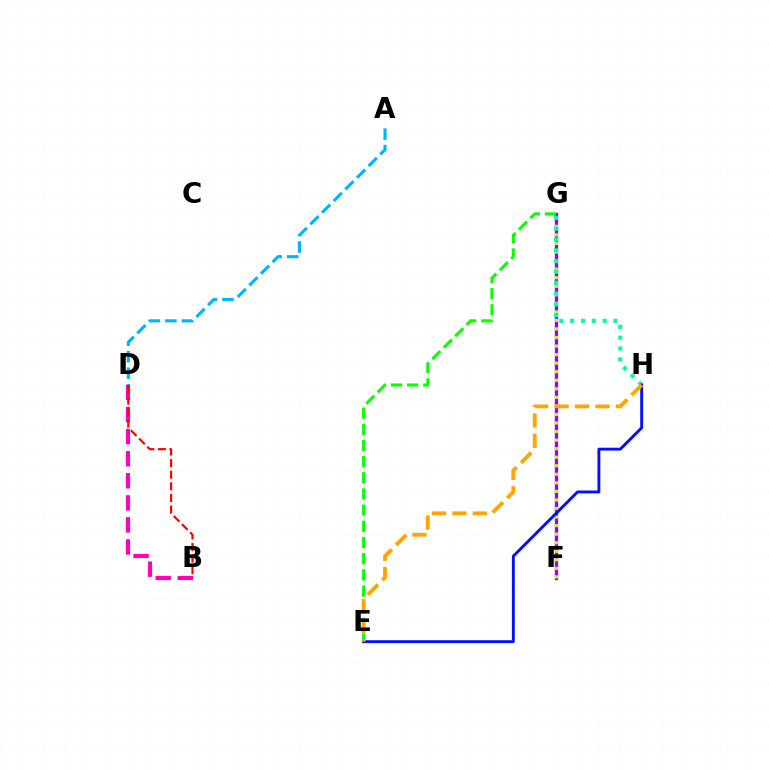{('B', 'D'): [{'color': '#ff00bd', 'line_style': 'dashed', 'thickness': 3.0}, {'color': '#ff0000', 'line_style': 'dashed', 'thickness': 1.57}], ('F', 'G'): [{'color': '#9b00ff', 'line_style': 'solid', 'thickness': 2.4}, {'color': '#b3ff00', 'line_style': 'dotted', 'thickness': 2.32}], ('E', 'G'): [{'color': '#08ff00', 'line_style': 'dashed', 'thickness': 2.2}], ('G', 'H'): [{'color': '#00ff9d', 'line_style': 'dotted', 'thickness': 2.94}], ('A', 'D'): [{'color': '#00b5ff', 'line_style': 'dashed', 'thickness': 2.24}], ('E', 'H'): [{'color': '#0010ff', 'line_style': 'solid', 'thickness': 2.07}, {'color': '#ffa500', 'line_style': 'dashed', 'thickness': 2.78}]}